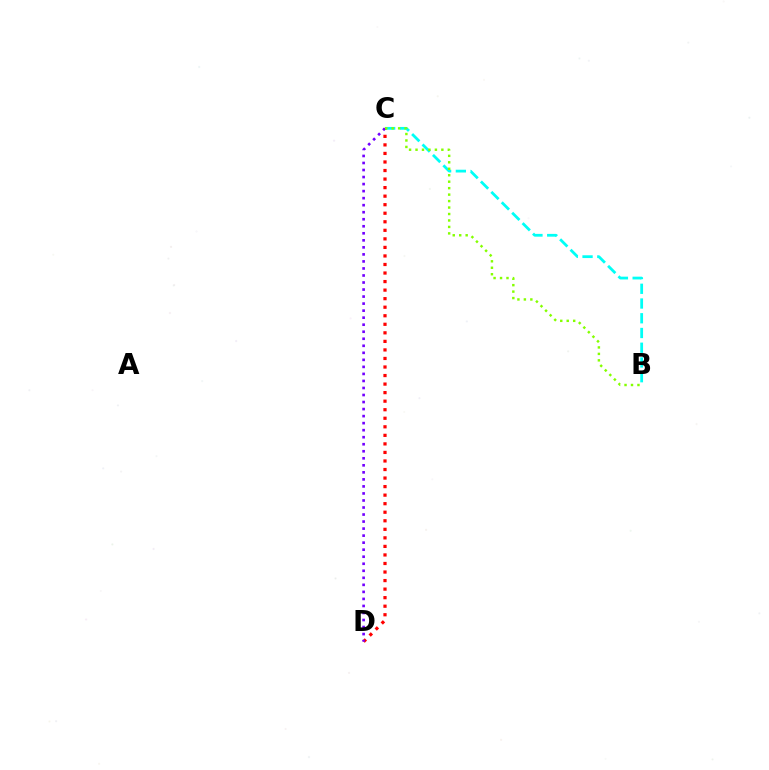{('B', 'C'): [{'color': '#00fff6', 'line_style': 'dashed', 'thickness': 2.0}, {'color': '#84ff00', 'line_style': 'dotted', 'thickness': 1.76}], ('C', 'D'): [{'color': '#ff0000', 'line_style': 'dotted', 'thickness': 2.32}, {'color': '#7200ff', 'line_style': 'dotted', 'thickness': 1.91}]}